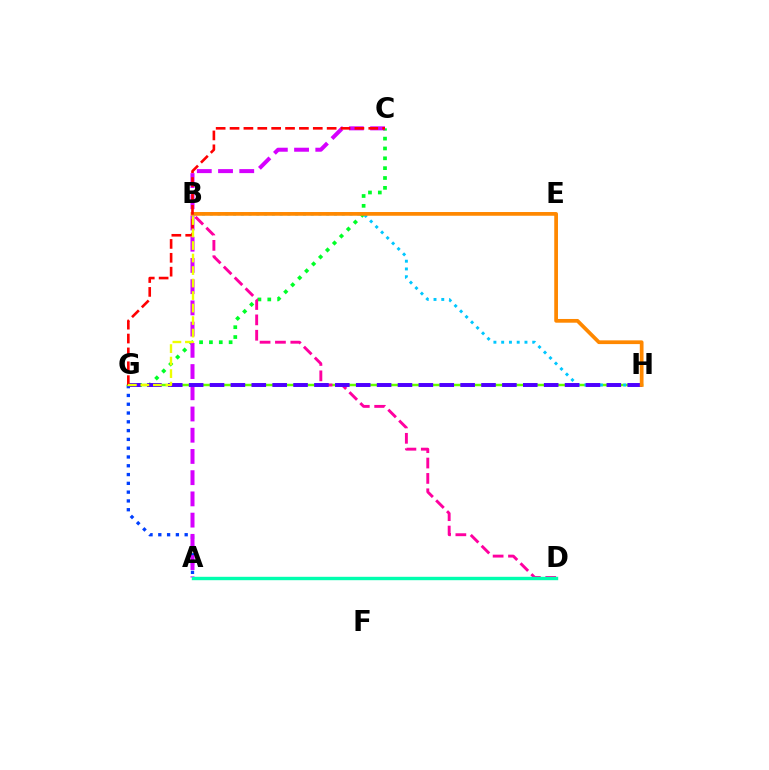{('C', 'G'): [{'color': '#00ff27', 'line_style': 'dotted', 'thickness': 2.67}, {'color': '#ff0000', 'line_style': 'dashed', 'thickness': 1.88}], ('A', 'G'): [{'color': '#003fff', 'line_style': 'dotted', 'thickness': 2.39}], ('A', 'C'): [{'color': '#d600ff', 'line_style': 'dashed', 'thickness': 2.88}], ('G', 'H'): [{'color': '#66ff00', 'line_style': 'solid', 'thickness': 1.78}, {'color': '#4f00ff', 'line_style': 'dashed', 'thickness': 2.84}], ('B', 'D'): [{'color': '#ff00a0', 'line_style': 'dashed', 'thickness': 2.09}], ('A', 'D'): [{'color': '#00ffaf', 'line_style': 'solid', 'thickness': 2.45}], ('B', 'H'): [{'color': '#00c7ff', 'line_style': 'dotted', 'thickness': 2.11}, {'color': '#ff8800', 'line_style': 'solid', 'thickness': 2.69}], ('B', 'G'): [{'color': '#eeff00', 'line_style': 'dashed', 'thickness': 1.7}]}